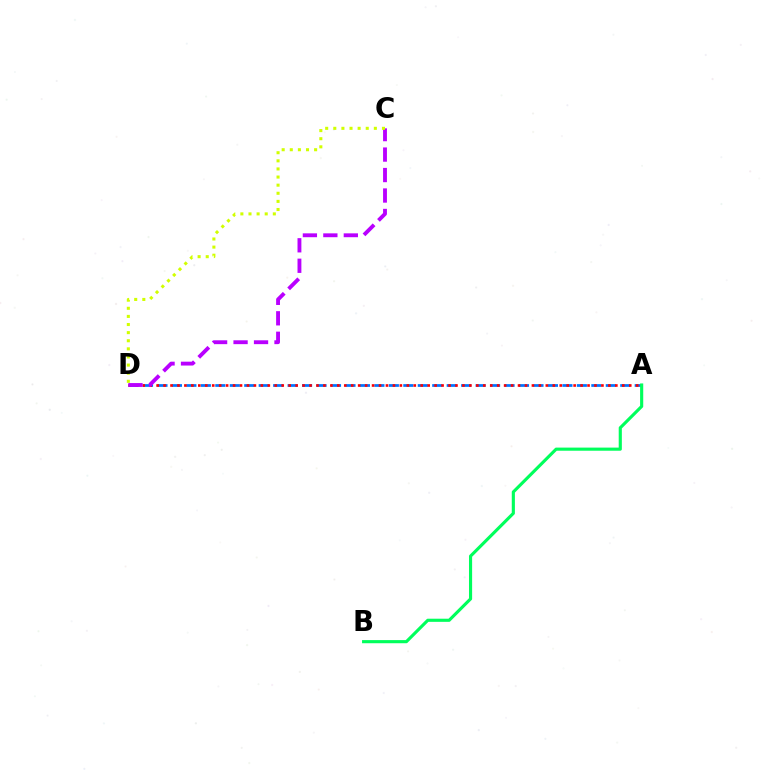{('A', 'D'): [{'color': '#0074ff', 'line_style': 'dashed', 'thickness': 1.96}, {'color': '#ff0000', 'line_style': 'dotted', 'thickness': 1.89}], ('A', 'B'): [{'color': '#00ff5c', 'line_style': 'solid', 'thickness': 2.25}], ('C', 'D'): [{'color': '#b900ff', 'line_style': 'dashed', 'thickness': 2.78}, {'color': '#d1ff00', 'line_style': 'dotted', 'thickness': 2.2}]}